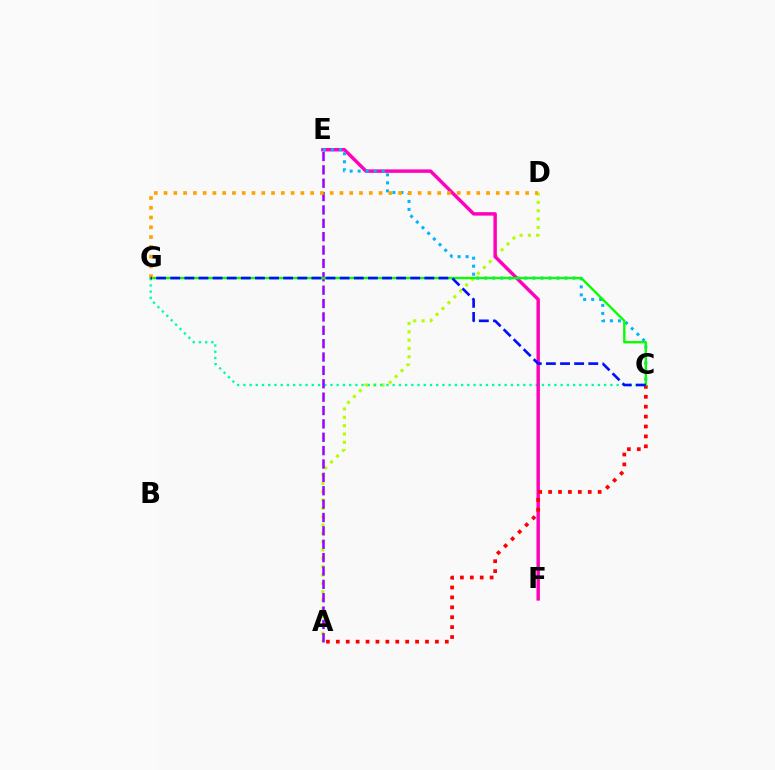{('A', 'D'): [{'color': '#b3ff00', 'line_style': 'dotted', 'thickness': 2.26}], ('C', 'G'): [{'color': '#00ff9d', 'line_style': 'dotted', 'thickness': 1.69}, {'color': '#08ff00', 'line_style': 'solid', 'thickness': 1.72}, {'color': '#0010ff', 'line_style': 'dashed', 'thickness': 1.92}], ('E', 'F'): [{'color': '#ff00bd', 'line_style': 'solid', 'thickness': 2.48}], ('C', 'E'): [{'color': '#00b5ff', 'line_style': 'dotted', 'thickness': 2.18}], ('A', 'C'): [{'color': '#ff0000', 'line_style': 'dotted', 'thickness': 2.69}], ('A', 'E'): [{'color': '#9b00ff', 'line_style': 'dashed', 'thickness': 1.82}], ('D', 'G'): [{'color': '#ffa500', 'line_style': 'dotted', 'thickness': 2.65}]}